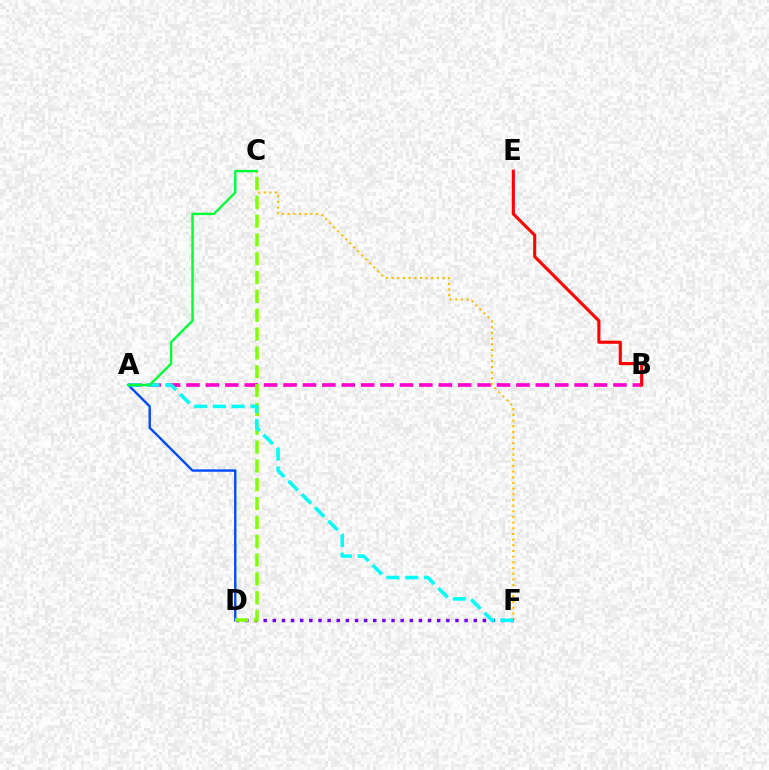{('A', 'D'): [{'color': '#004bff', 'line_style': 'solid', 'thickness': 1.72}], ('A', 'B'): [{'color': '#ff00cf', 'line_style': 'dashed', 'thickness': 2.64}], ('C', 'F'): [{'color': '#ffbd00', 'line_style': 'dotted', 'thickness': 1.54}], ('D', 'F'): [{'color': '#7200ff', 'line_style': 'dotted', 'thickness': 2.48}], ('C', 'D'): [{'color': '#84ff00', 'line_style': 'dashed', 'thickness': 2.56}], ('A', 'F'): [{'color': '#00fff6', 'line_style': 'dashed', 'thickness': 2.55}], ('A', 'C'): [{'color': '#00ff39', 'line_style': 'solid', 'thickness': 1.74}], ('B', 'E'): [{'color': '#ff0000', 'line_style': 'solid', 'thickness': 2.23}]}